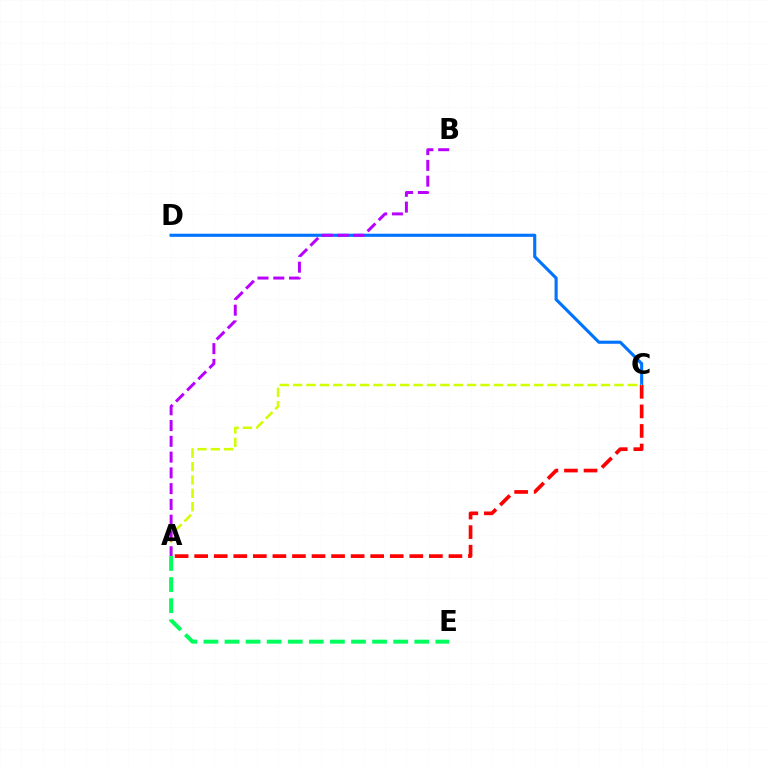{('C', 'D'): [{'color': '#0074ff', 'line_style': 'solid', 'thickness': 2.25}], ('A', 'C'): [{'color': '#ff0000', 'line_style': 'dashed', 'thickness': 2.66}, {'color': '#d1ff00', 'line_style': 'dashed', 'thickness': 1.82}], ('A', 'B'): [{'color': '#b900ff', 'line_style': 'dashed', 'thickness': 2.14}], ('A', 'E'): [{'color': '#00ff5c', 'line_style': 'dashed', 'thickness': 2.86}]}